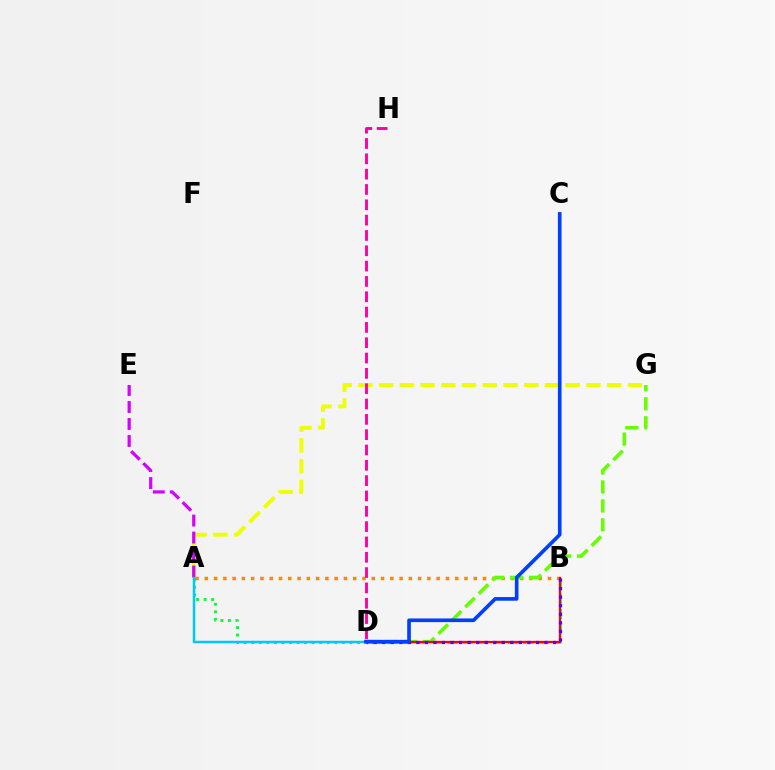{('A', 'G'): [{'color': '#eeff00', 'line_style': 'dashed', 'thickness': 2.82}], ('A', 'E'): [{'color': '#d600ff', 'line_style': 'dashed', 'thickness': 2.31}], ('B', 'D'): [{'color': '#00ffaf', 'line_style': 'dashed', 'thickness': 2.06}, {'color': '#ff0000', 'line_style': 'solid', 'thickness': 1.64}, {'color': '#4f00ff', 'line_style': 'dotted', 'thickness': 2.32}], ('A', 'B'): [{'color': '#ff8800', 'line_style': 'dotted', 'thickness': 2.52}], ('D', 'G'): [{'color': '#66ff00', 'line_style': 'dashed', 'thickness': 2.57}], ('D', 'H'): [{'color': '#ff00a0', 'line_style': 'dashed', 'thickness': 2.08}], ('A', 'D'): [{'color': '#00ff27', 'line_style': 'dotted', 'thickness': 2.05}, {'color': '#00c7ff', 'line_style': 'solid', 'thickness': 1.8}], ('C', 'D'): [{'color': '#003fff', 'line_style': 'solid', 'thickness': 2.63}]}